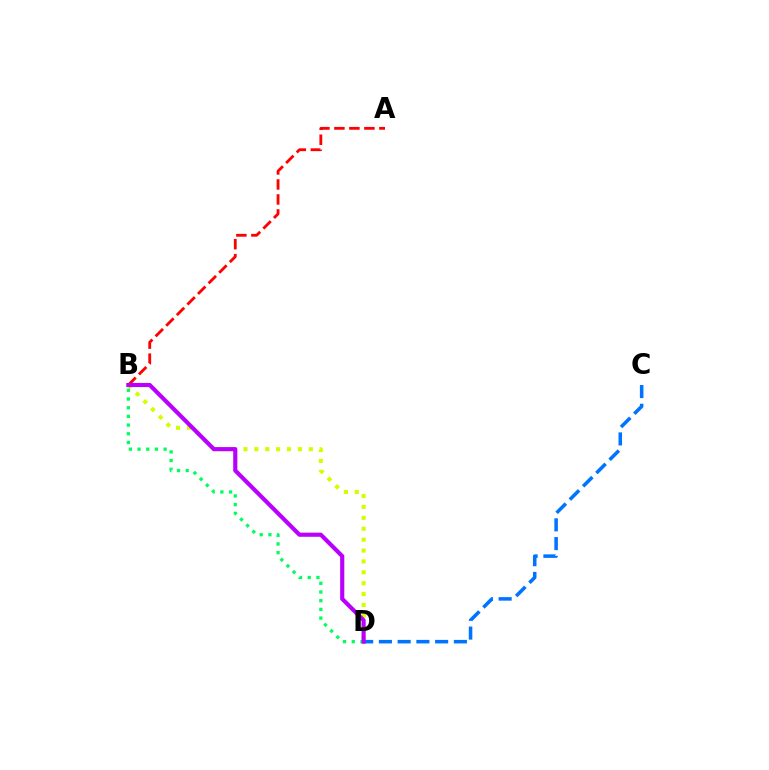{('B', 'D'): [{'color': '#d1ff00', 'line_style': 'dotted', 'thickness': 2.96}, {'color': '#00ff5c', 'line_style': 'dotted', 'thickness': 2.36}, {'color': '#b900ff', 'line_style': 'solid', 'thickness': 2.98}], ('A', 'B'): [{'color': '#ff0000', 'line_style': 'dashed', 'thickness': 2.04}], ('C', 'D'): [{'color': '#0074ff', 'line_style': 'dashed', 'thickness': 2.55}]}